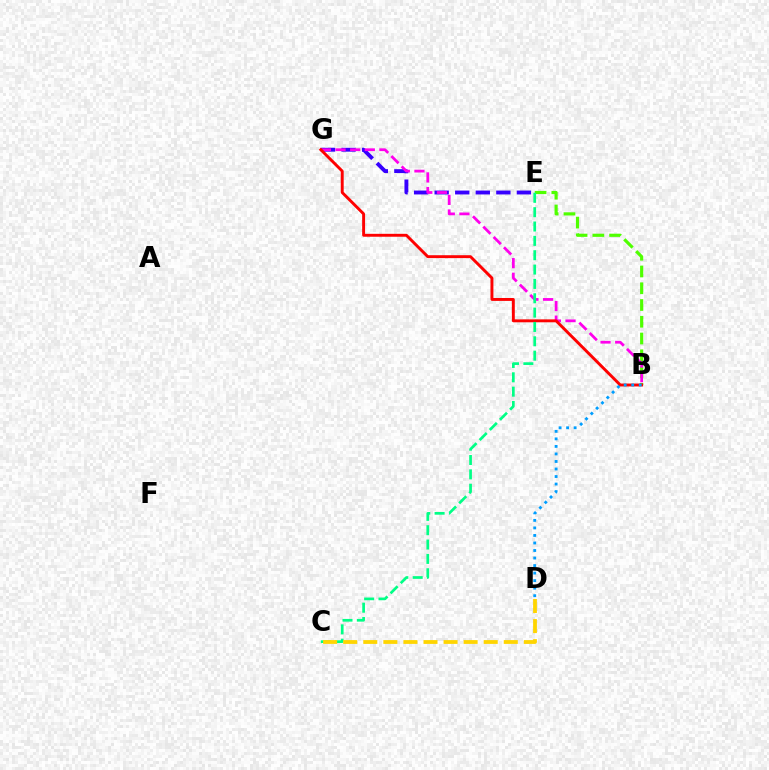{('B', 'E'): [{'color': '#4fff00', 'line_style': 'dashed', 'thickness': 2.28}], ('E', 'G'): [{'color': '#3700ff', 'line_style': 'dashed', 'thickness': 2.79}], ('B', 'G'): [{'color': '#ff00ed', 'line_style': 'dashed', 'thickness': 1.99}, {'color': '#ff0000', 'line_style': 'solid', 'thickness': 2.1}], ('C', 'E'): [{'color': '#00ff86', 'line_style': 'dashed', 'thickness': 1.95}], ('C', 'D'): [{'color': '#ffd500', 'line_style': 'dashed', 'thickness': 2.73}], ('B', 'D'): [{'color': '#009eff', 'line_style': 'dotted', 'thickness': 2.05}]}